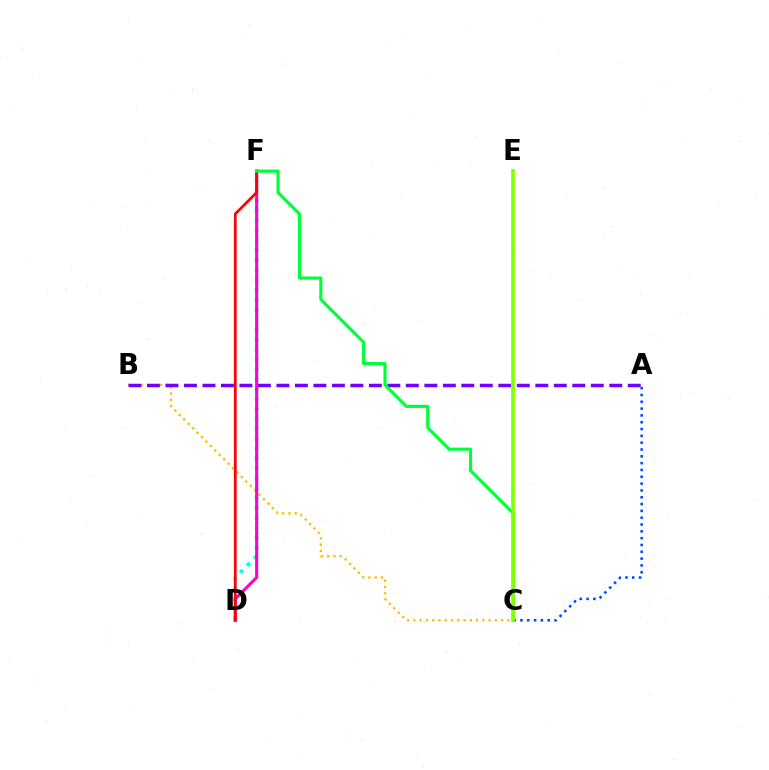{('D', 'F'): [{'color': '#00fff6', 'line_style': 'dotted', 'thickness': 2.7}, {'color': '#ff00cf', 'line_style': 'solid', 'thickness': 2.25}, {'color': '#ff0000', 'line_style': 'solid', 'thickness': 1.97}], ('B', 'C'): [{'color': '#ffbd00', 'line_style': 'dotted', 'thickness': 1.7}], ('A', 'B'): [{'color': '#7200ff', 'line_style': 'dashed', 'thickness': 2.51}], ('A', 'C'): [{'color': '#004bff', 'line_style': 'dotted', 'thickness': 1.85}], ('C', 'F'): [{'color': '#00ff39', 'line_style': 'solid', 'thickness': 2.26}], ('C', 'E'): [{'color': '#84ff00', 'line_style': 'solid', 'thickness': 2.63}]}